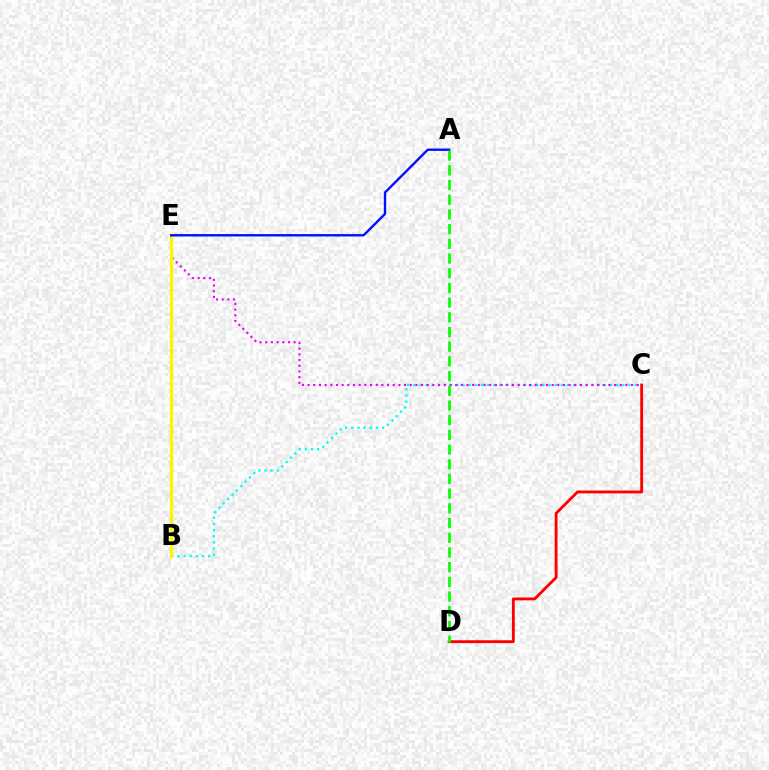{('B', 'C'): [{'color': '#00fff6', 'line_style': 'dotted', 'thickness': 1.67}], ('C', 'E'): [{'color': '#ee00ff', 'line_style': 'dotted', 'thickness': 1.54}], ('B', 'E'): [{'color': '#fcf500', 'line_style': 'solid', 'thickness': 2.38}], ('A', 'E'): [{'color': '#0010ff', 'line_style': 'solid', 'thickness': 1.7}], ('C', 'D'): [{'color': '#ff0000', 'line_style': 'solid', 'thickness': 2.05}], ('A', 'D'): [{'color': '#08ff00', 'line_style': 'dashed', 'thickness': 2.0}]}